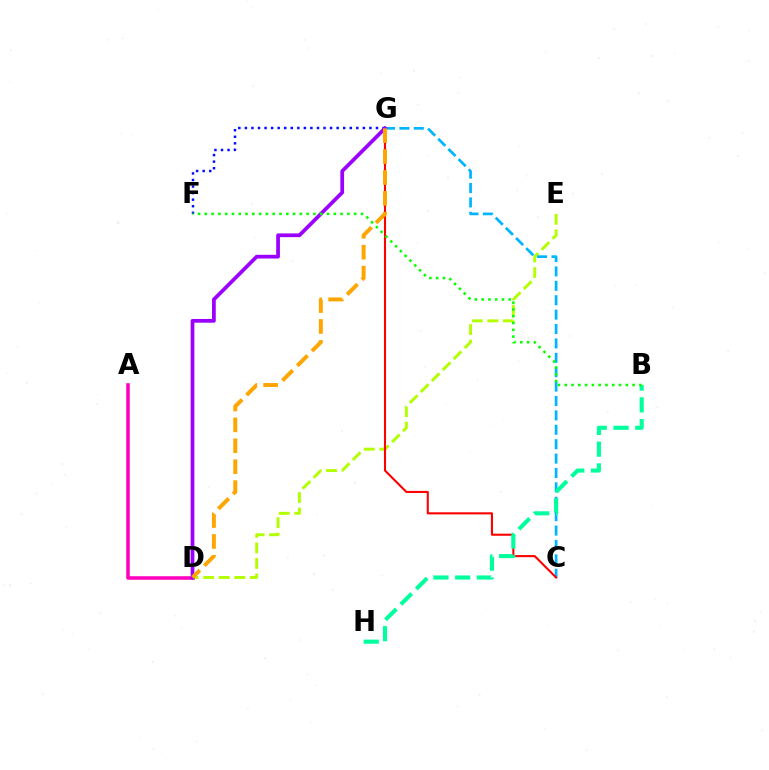{('D', 'E'): [{'color': '#b3ff00', 'line_style': 'dashed', 'thickness': 2.11}], ('F', 'G'): [{'color': '#0010ff', 'line_style': 'dotted', 'thickness': 1.78}], ('A', 'D'): [{'color': '#ff00bd', 'line_style': 'solid', 'thickness': 2.54}], ('C', 'G'): [{'color': '#00b5ff', 'line_style': 'dashed', 'thickness': 1.96}, {'color': '#ff0000', 'line_style': 'solid', 'thickness': 1.51}], ('B', 'H'): [{'color': '#00ff9d', 'line_style': 'dashed', 'thickness': 2.96}], ('D', 'G'): [{'color': '#9b00ff', 'line_style': 'solid', 'thickness': 2.69}, {'color': '#ffa500', 'line_style': 'dashed', 'thickness': 2.84}], ('B', 'F'): [{'color': '#08ff00', 'line_style': 'dotted', 'thickness': 1.84}]}